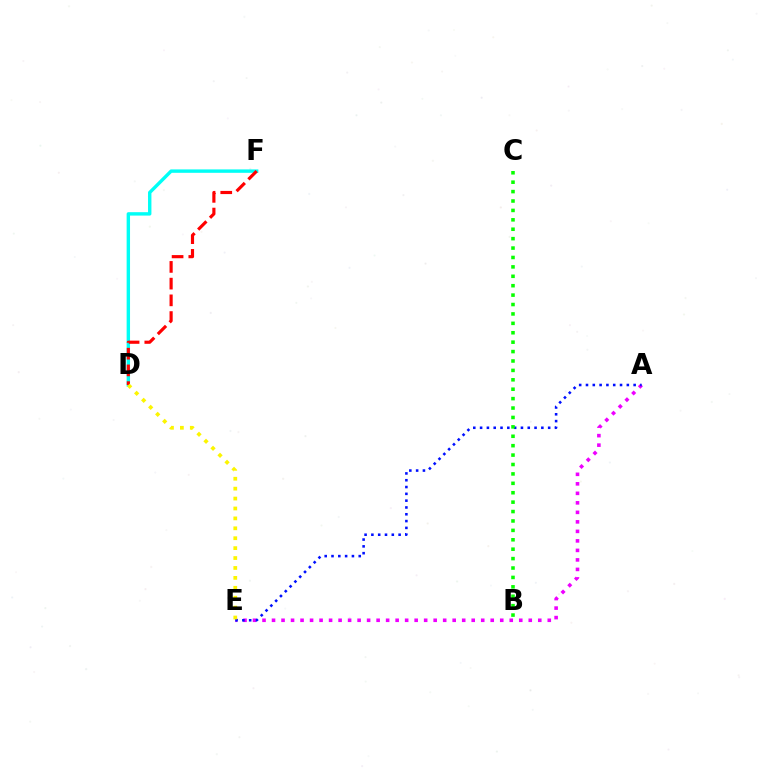{('D', 'F'): [{'color': '#00fff6', 'line_style': 'solid', 'thickness': 2.45}, {'color': '#ff0000', 'line_style': 'dashed', 'thickness': 2.27}], ('A', 'E'): [{'color': '#ee00ff', 'line_style': 'dotted', 'thickness': 2.58}, {'color': '#0010ff', 'line_style': 'dotted', 'thickness': 1.85}], ('D', 'E'): [{'color': '#fcf500', 'line_style': 'dotted', 'thickness': 2.69}], ('B', 'C'): [{'color': '#08ff00', 'line_style': 'dotted', 'thickness': 2.56}]}